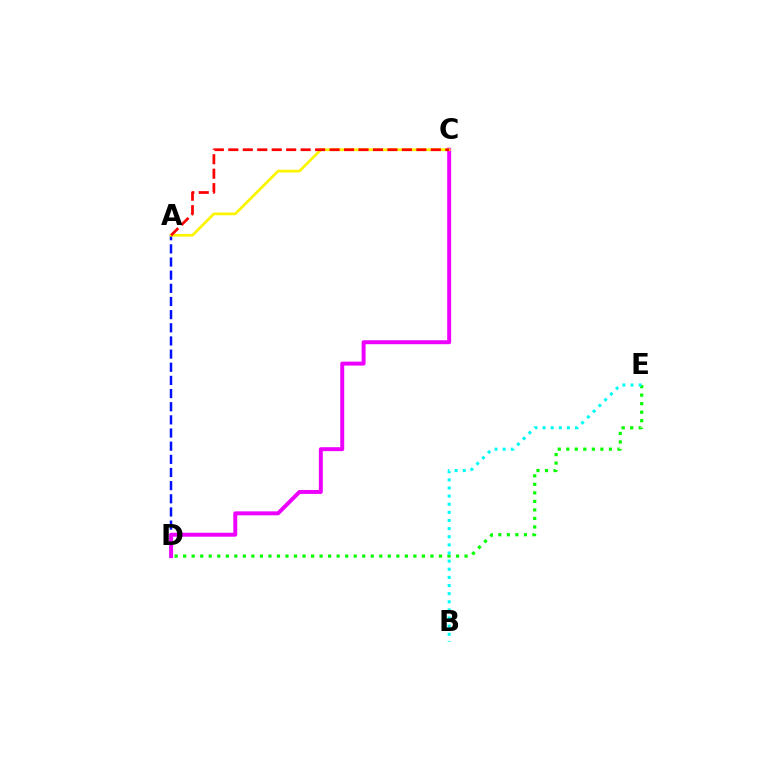{('A', 'D'): [{'color': '#0010ff', 'line_style': 'dashed', 'thickness': 1.79}], ('C', 'D'): [{'color': '#ee00ff', 'line_style': 'solid', 'thickness': 2.84}], ('D', 'E'): [{'color': '#08ff00', 'line_style': 'dotted', 'thickness': 2.32}], ('A', 'C'): [{'color': '#fcf500', 'line_style': 'solid', 'thickness': 1.96}, {'color': '#ff0000', 'line_style': 'dashed', 'thickness': 1.97}], ('B', 'E'): [{'color': '#00fff6', 'line_style': 'dotted', 'thickness': 2.21}]}